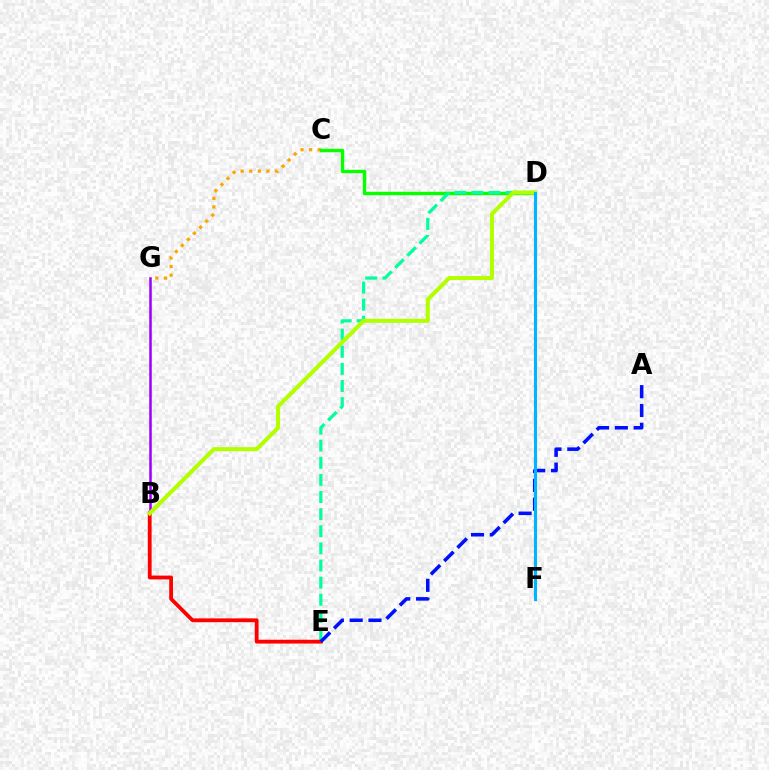{('C', 'G'): [{'color': '#ffa500', 'line_style': 'dotted', 'thickness': 2.33}], ('C', 'D'): [{'color': '#08ff00', 'line_style': 'solid', 'thickness': 2.44}], ('B', 'G'): [{'color': '#9b00ff', 'line_style': 'solid', 'thickness': 1.81}], ('D', 'E'): [{'color': '#00ff9d', 'line_style': 'dashed', 'thickness': 2.33}], ('D', 'F'): [{'color': '#ff00bd', 'line_style': 'dashed', 'thickness': 1.52}, {'color': '#00b5ff', 'line_style': 'solid', 'thickness': 2.2}], ('B', 'E'): [{'color': '#ff0000', 'line_style': 'solid', 'thickness': 2.74}], ('A', 'E'): [{'color': '#0010ff', 'line_style': 'dashed', 'thickness': 2.56}], ('B', 'D'): [{'color': '#b3ff00', 'line_style': 'solid', 'thickness': 2.91}]}